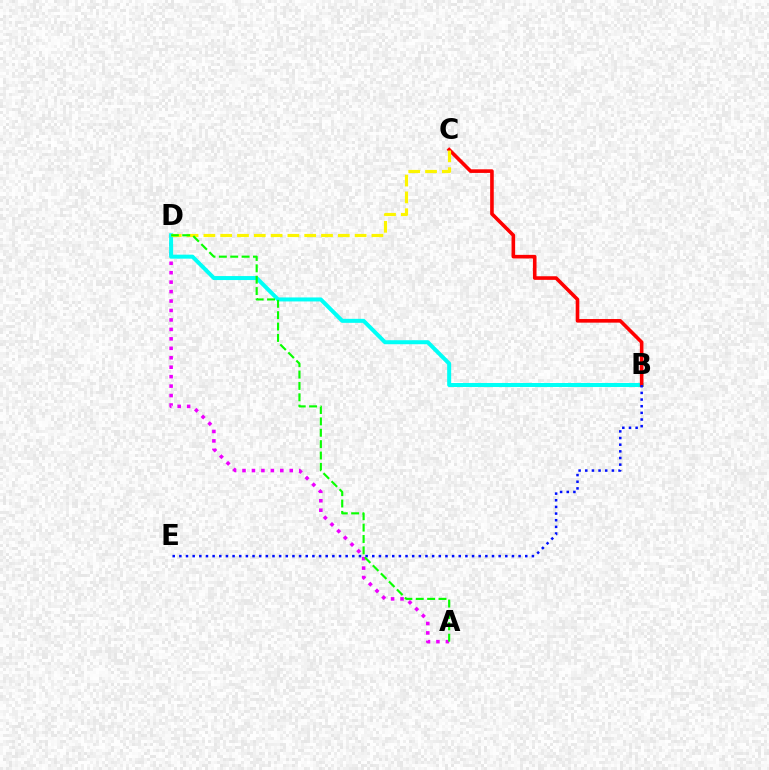{('A', 'D'): [{'color': '#ee00ff', 'line_style': 'dotted', 'thickness': 2.57}, {'color': '#08ff00', 'line_style': 'dashed', 'thickness': 1.54}], ('B', 'D'): [{'color': '#00fff6', 'line_style': 'solid', 'thickness': 2.88}], ('B', 'C'): [{'color': '#ff0000', 'line_style': 'solid', 'thickness': 2.6}], ('B', 'E'): [{'color': '#0010ff', 'line_style': 'dotted', 'thickness': 1.81}], ('C', 'D'): [{'color': '#fcf500', 'line_style': 'dashed', 'thickness': 2.28}]}